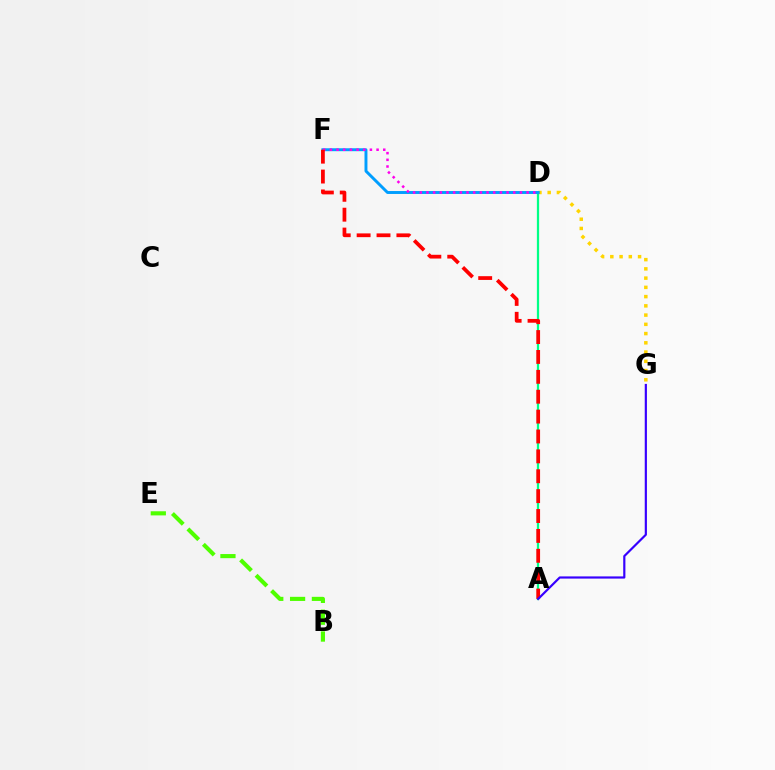{('D', 'G'): [{'color': '#ffd500', 'line_style': 'dotted', 'thickness': 2.51}], ('A', 'D'): [{'color': '#00ff86', 'line_style': 'solid', 'thickness': 1.61}], ('D', 'F'): [{'color': '#009eff', 'line_style': 'solid', 'thickness': 2.11}, {'color': '#ff00ed', 'line_style': 'dotted', 'thickness': 1.81}], ('B', 'E'): [{'color': '#4fff00', 'line_style': 'dashed', 'thickness': 2.96}], ('A', 'F'): [{'color': '#ff0000', 'line_style': 'dashed', 'thickness': 2.7}], ('A', 'G'): [{'color': '#3700ff', 'line_style': 'solid', 'thickness': 1.57}]}